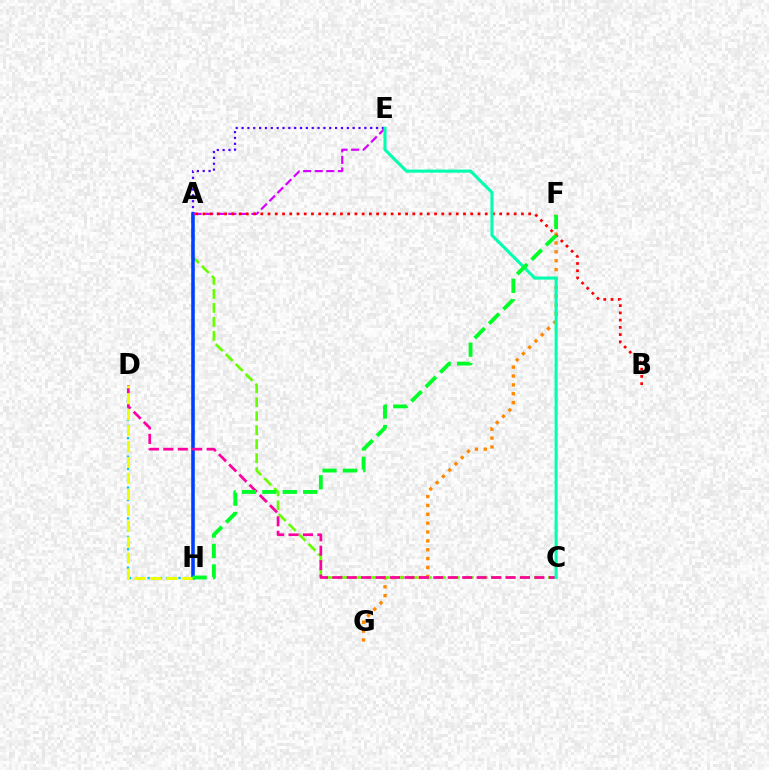{('D', 'H'): [{'color': '#00c7ff', 'line_style': 'dotted', 'thickness': 1.68}, {'color': '#eeff00', 'line_style': 'dashed', 'thickness': 2.17}], ('F', 'G'): [{'color': '#ff8800', 'line_style': 'dotted', 'thickness': 2.41}], ('A', 'E'): [{'color': '#4f00ff', 'line_style': 'dotted', 'thickness': 1.59}, {'color': '#d600ff', 'line_style': 'dashed', 'thickness': 1.57}], ('A', 'C'): [{'color': '#66ff00', 'line_style': 'dashed', 'thickness': 1.9}], ('A', 'H'): [{'color': '#003fff', 'line_style': 'solid', 'thickness': 2.57}], ('C', 'D'): [{'color': '#ff00a0', 'line_style': 'dashed', 'thickness': 1.96}], ('A', 'B'): [{'color': '#ff0000', 'line_style': 'dotted', 'thickness': 1.97}], ('C', 'E'): [{'color': '#00ffaf', 'line_style': 'solid', 'thickness': 2.2}], ('F', 'H'): [{'color': '#00ff27', 'line_style': 'dashed', 'thickness': 2.77}]}